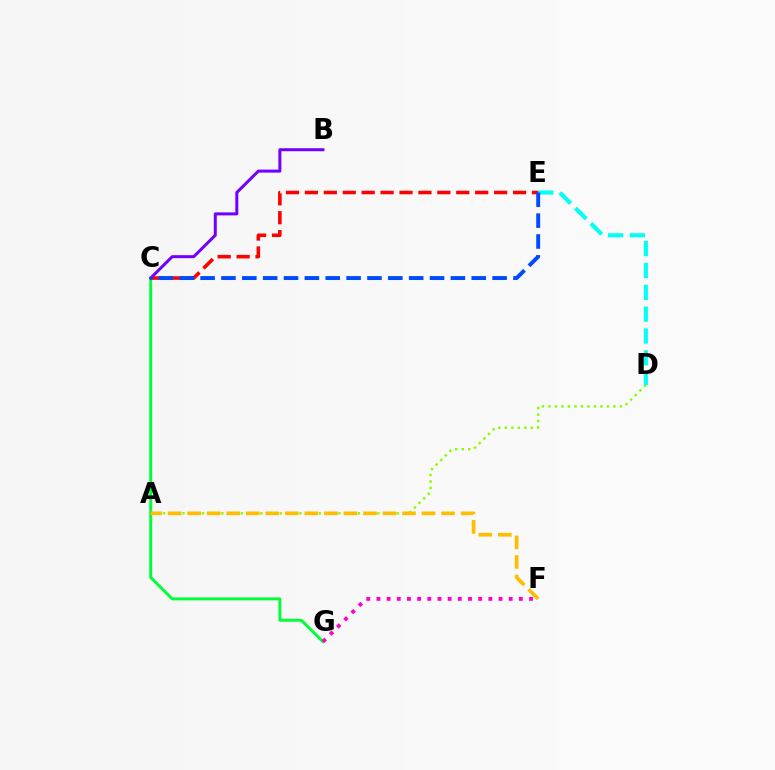{('C', 'G'): [{'color': '#00ff39', 'line_style': 'solid', 'thickness': 2.12}], ('A', 'D'): [{'color': '#84ff00', 'line_style': 'dotted', 'thickness': 1.77}], ('F', 'G'): [{'color': '#ff00cf', 'line_style': 'dotted', 'thickness': 2.76}], ('D', 'E'): [{'color': '#00fff6', 'line_style': 'dashed', 'thickness': 2.97}], ('C', 'E'): [{'color': '#ff0000', 'line_style': 'dashed', 'thickness': 2.57}, {'color': '#004bff', 'line_style': 'dashed', 'thickness': 2.83}], ('A', 'F'): [{'color': '#ffbd00', 'line_style': 'dashed', 'thickness': 2.65}], ('B', 'C'): [{'color': '#7200ff', 'line_style': 'solid', 'thickness': 2.17}]}